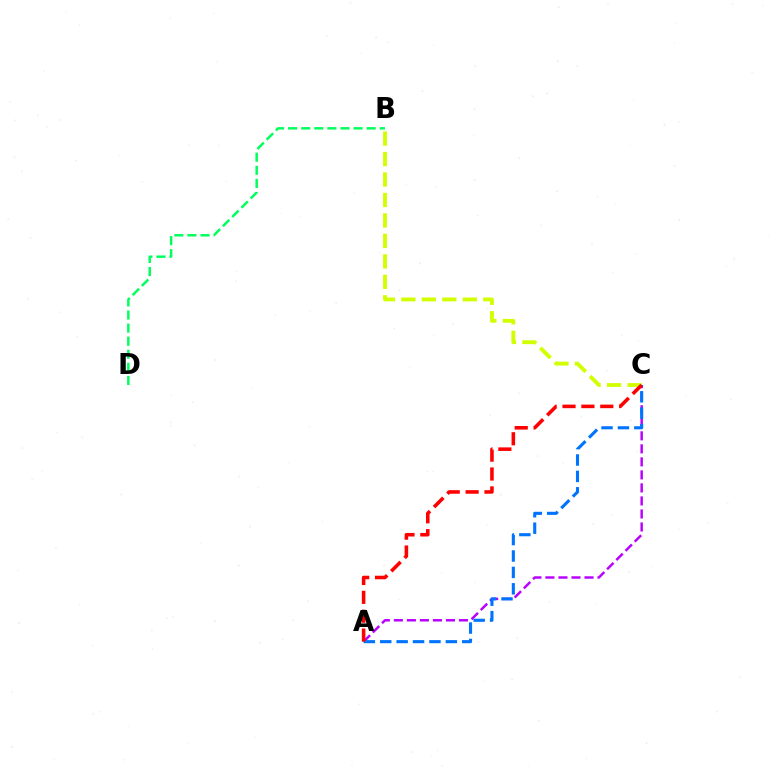{('B', 'C'): [{'color': '#d1ff00', 'line_style': 'dashed', 'thickness': 2.78}], ('A', 'C'): [{'color': '#b900ff', 'line_style': 'dashed', 'thickness': 1.77}, {'color': '#0074ff', 'line_style': 'dashed', 'thickness': 2.23}, {'color': '#ff0000', 'line_style': 'dashed', 'thickness': 2.57}], ('B', 'D'): [{'color': '#00ff5c', 'line_style': 'dashed', 'thickness': 1.78}]}